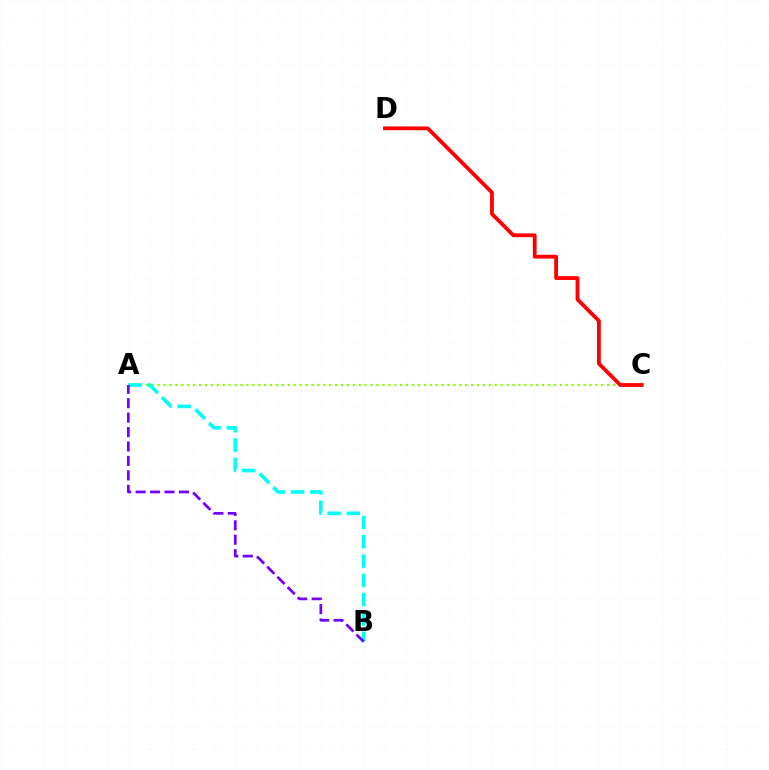{('A', 'C'): [{'color': '#84ff00', 'line_style': 'dotted', 'thickness': 1.61}], ('A', 'B'): [{'color': '#00fff6', 'line_style': 'dashed', 'thickness': 2.62}, {'color': '#7200ff', 'line_style': 'dashed', 'thickness': 1.96}], ('C', 'D'): [{'color': '#ff0000', 'line_style': 'solid', 'thickness': 2.74}]}